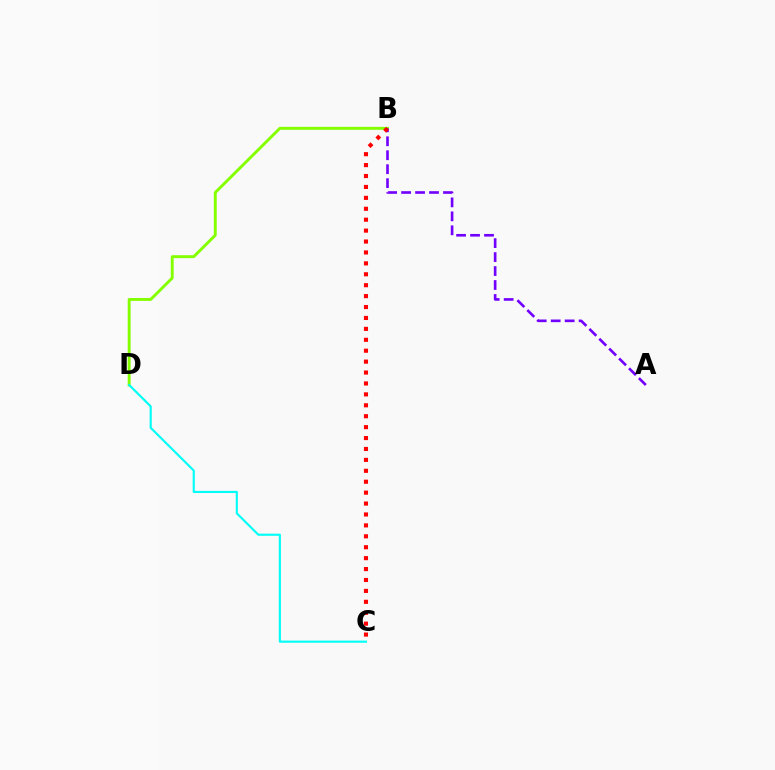{('B', 'D'): [{'color': '#84ff00', 'line_style': 'solid', 'thickness': 2.09}], ('A', 'B'): [{'color': '#7200ff', 'line_style': 'dashed', 'thickness': 1.9}], ('B', 'C'): [{'color': '#ff0000', 'line_style': 'dotted', 'thickness': 2.97}], ('C', 'D'): [{'color': '#00fff6', 'line_style': 'solid', 'thickness': 1.53}]}